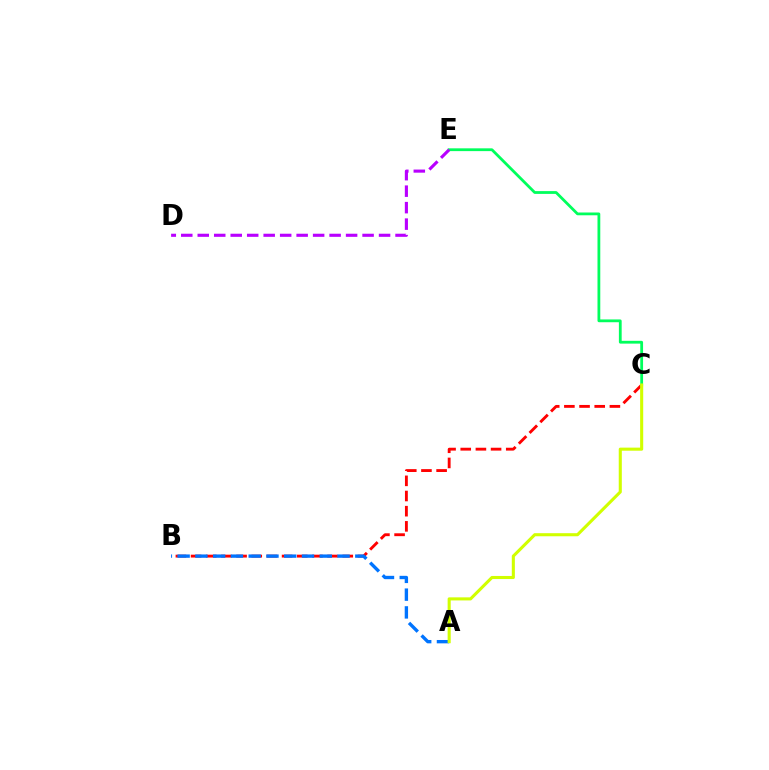{('B', 'C'): [{'color': '#ff0000', 'line_style': 'dashed', 'thickness': 2.06}], ('A', 'B'): [{'color': '#0074ff', 'line_style': 'dashed', 'thickness': 2.41}], ('C', 'E'): [{'color': '#00ff5c', 'line_style': 'solid', 'thickness': 2.01}], ('A', 'C'): [{'color': '#d1ff00', 'line_style': 'solid', 'thickness': 2.22}], ('D', 'E'): [{'color': '#b900ff', 'line_style': 'dashed', 'thickness': 2.24}]}